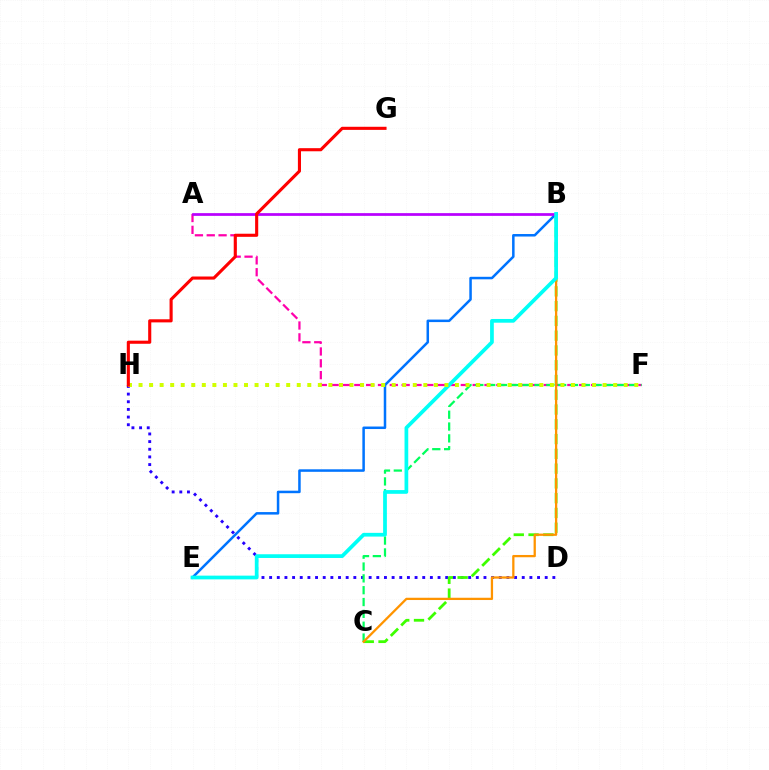{('D', 'H'): [{'color': '#2500ff', 'line_style': 'dotted', 'thickness': 2.08}], ('A', 'F'): [{'color': '#ff00ac', 'line_style': 'dashed', 'thickness': 1.61}], ('C', 'F'): [{'color': '#00ff5c', 'line_style': 'dashed', 'thickness': 1.61}], ('B', 'C'): [{'color': '#3dff00', 'line_style': 'dashed', 'thickness': 2.01}, {'color': '#ff9400', 'line_style': 'solid', 'thickness': 1.64}], ('B', 'E'): [{'color': '#0074ff', 'line_style': 'solid', 'thickness': 1.81}, {'color': '#00fff6', 'line_style': 'solid', 'thickness': 2.68}], ('A', 'B'): [{'color': '#b900ff', 'line_style': 'solid', 'thickness': 1.97}], ('F', 'H'): [{'color': '#d1ff00', 'line_style': 'dotted', 'thickness': 2.87}], ('G', 'H'): [{'color': '#ff0000', 'line_style': 'solid', 'thickness': 2.23}]}